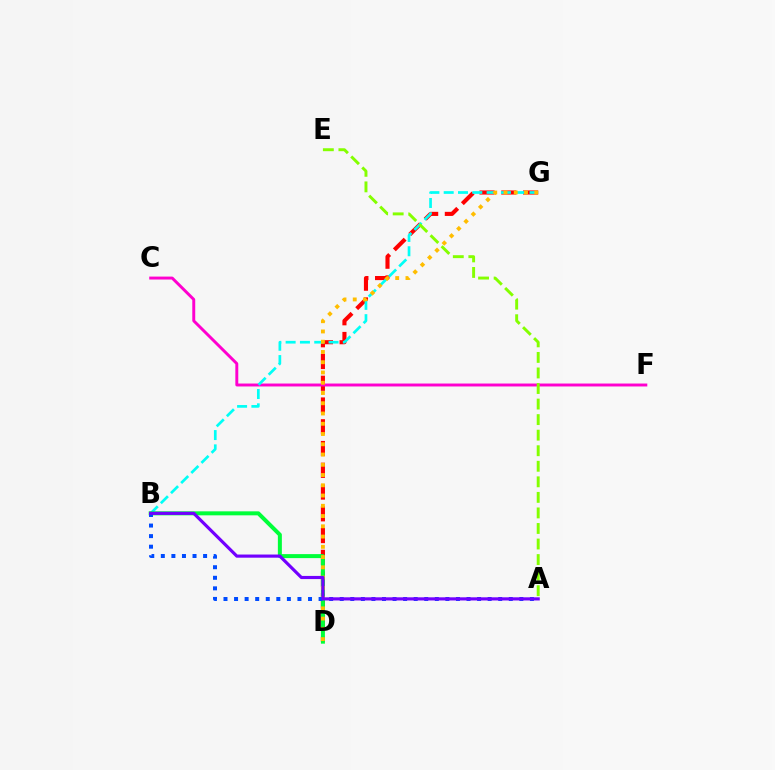{('D', 'G'): [{'color': '#ff0000', 'line_style': 'dashed', 'thickness': 2.96}, {'color': '#ffbd00', 'line_style': 'dotted', 'thickness': 2.79}], ('C', 'F'): [{'color': '#ff00cf', 'line_style': 'solid', 'thickness': 2.11}], ('B', 'G'): [{'color': '#00fff6', 'line_style': 'dashed', 'thickness': 1.94}], ('B', 'D'): [{'color': '#00ff39', 'line_style': 'solid', 'thickness': 2.88}], ('A', 'B'): [{'color': '#004bff', 'line_style': 'dotted', 'thickness': 2.87}, {'color': '#7200ff', 'line_style': 'solid', 'thickness': 2.27}], ('A', 'E'): [{'color': '#84ff00', 'line_style': 'dashed', 'thickness': 2.11}]}